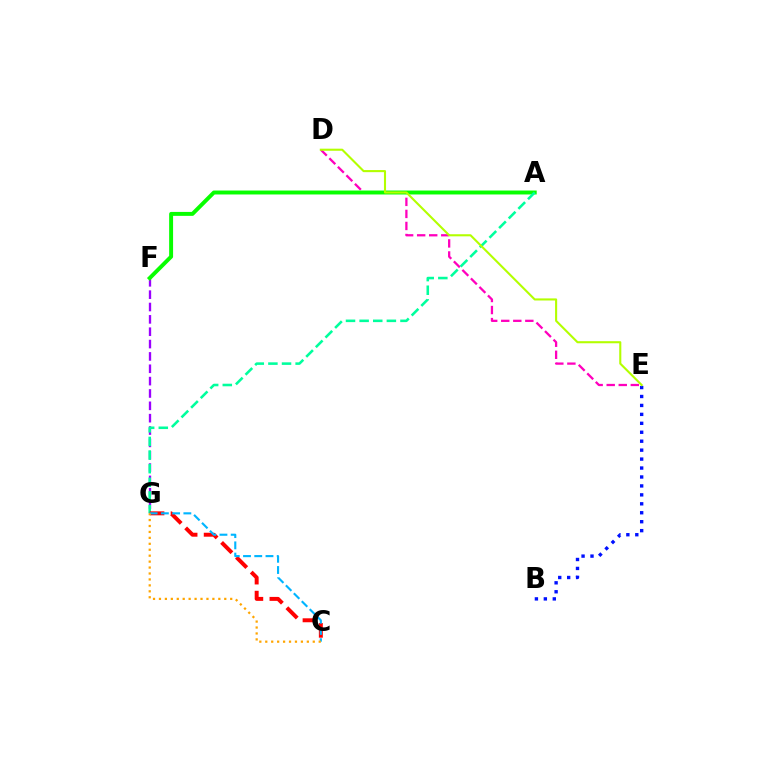{('F', 'G'): [{'color': '#9b00ff', 'line_style': 'dashed', 'thickness': 1.68}], ('D', 'E'): [{'color': '#ff00bd', 'line_style': 'dashed', 'thickness': 1.64}, {'color': '#b3ff00', 'line_style': 'solid', 'thickness': 1.51}], ('A', 'F'): [{'color': '#08ff00', 'line_style': 'solid', 'thickness': 2.84}], ('A', 'G'): [{'color': '#00ff9d', 'line_style': 'dashed', 'thickness': 1.85}], ('C', 'G'): [{'color': '#ff0000', 'line_style': 'dashed', 'thickness': 2.85}, {'color': '#00b5ff', 'line_style': 'dashed', 'thickness': 1.53}, {'color': '#ffa500', 'line_style': 'dotted', 'thickness': 1.61}], ('B', 'E'): [{'color': '#0010ff', 'line_style': 'dotted', 'thickness': 2.43}]}